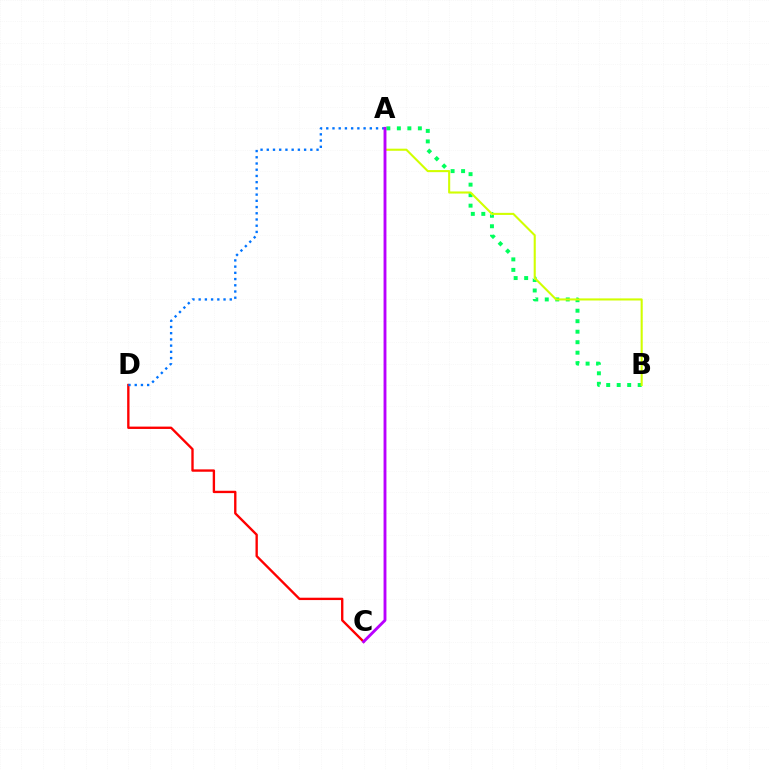{('C', 'D'): [{'color': '#ff0000', 'line_style': 'solid', 'thickness': 1.7}], ('A', 'D'): [{'color': '#0074ff', 'line_style': 'dotted', 'thickness': 1.69}], ('A', 'B'): [{'color': '#00ff5c', 'line_style': 'dotted', 'thickness': 2.85}, {'color': '#d1ff00', 'line_style': 'solid', 'thickness': 1.5}], ('A', 'C'): [{'color': '#b900ff', 'line_style': 'solid', 'thickness': 2.07}]}